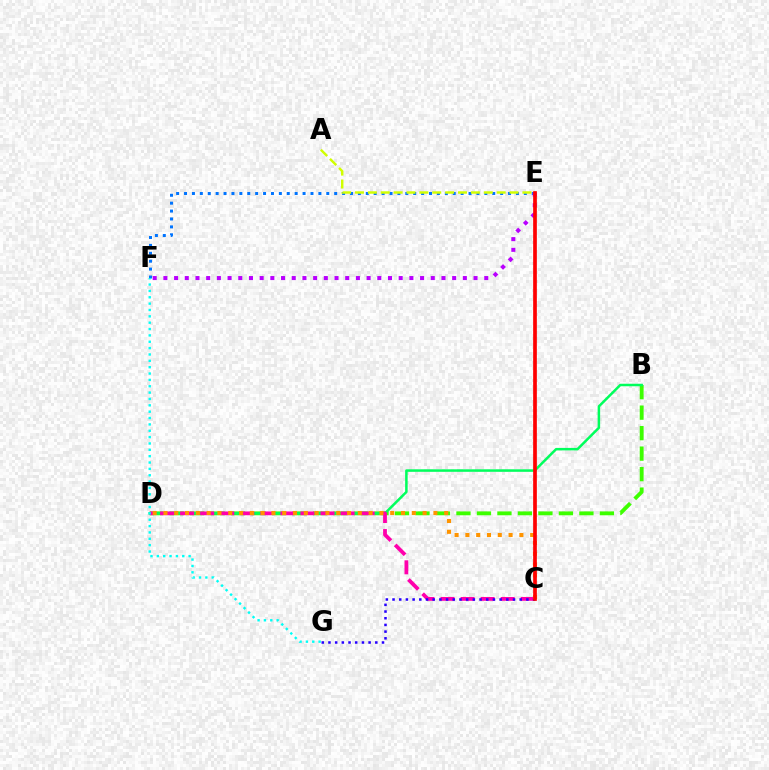{('B', 'D'): [{'color': '#3dff00', 'line_style': 'dashed', 'thickness': 2.78}, {'color': '#00ff5c', 'line_style': 'solid', 'thickness': 1.81}], ('E', 'F'): [{'color': '#0074ff', 'line_style': 'dotted', 'thickness': 2.15}, {'color': '#b900ff', 'line_style': 'dotted', 'thickness': 2.91}], ('C', 'D'): [{'color': '#ff00ac', 'line_style': 'dashed', 'thickness': 2.72}, {'color': '#ff9400', 'line_style': 'dotted', 'thickness': 2.93}], ('C', 'G'): [{'color': '#2500ff', 'line_style': 'dotted', 'thickness': 1.82}], ('F', 'G'): [{'color': '#00fff6', 'line_style': 'dotted', 'thickness': 1.73}], ('C', 'E'): [{'color': '#ff0000', 'line_style': 'solid', 'thickness': 2.66}], ('A', 'E'): [{'color': '#d1ff00', 'line_style': 'dashed', 'thickness': 1.75}]}